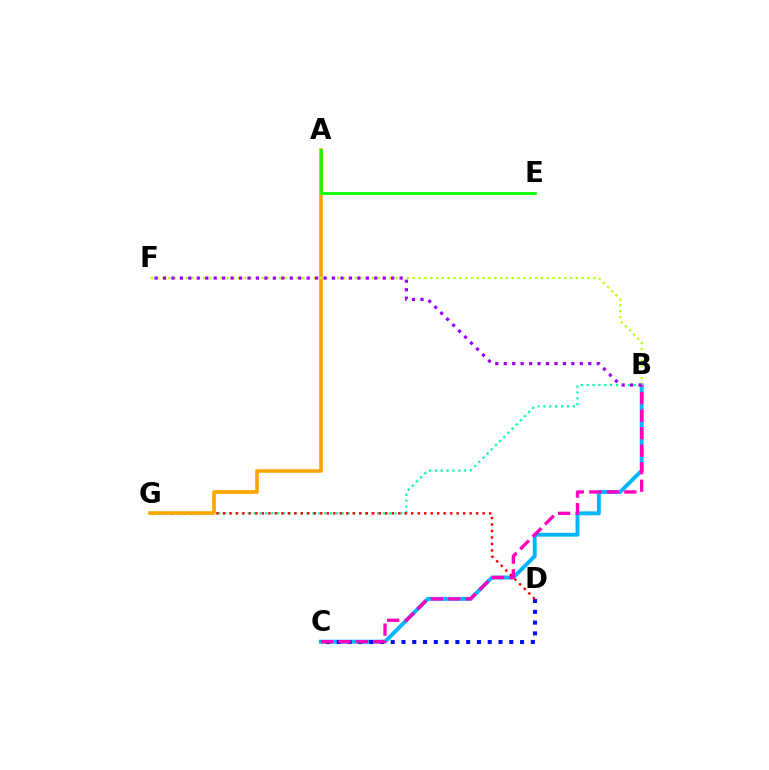{('B', 'C'): [{'color': '#00b5ff', 'line_style': 'solid', 'thickness': 2.81}, {'color': '#ff00bd', 'line_style': 'dashed', 'thickness': 2.38}], ('C', 'D'): [{'color': '#0010ff', 'line_style': 'dotted', 'thickness': 2.93}], ('B', 'G'): [{'color': '#00ff9d', 'line_style': 'dotted', 'thickness': 1.6}], ('D', 'G'): [{'color': '#ff0000', 'line_style': 'dotted', 'thickness': 1.76}], ('A', 'G'): [{'color': '#ffa500', 'line_style': 'solid', 'thickness': 2.6}], ('B', 'F'): [{'color': '#b3ff00', 'line_style': 'dotted', 'thickness': 1.58}, {'color': '#9b00ff', 'line_style': 'dotted', 'thickness': 2.3}], ('A', 'E'): [{'color': '#08ff00', 'line_style': 'solid', 'thickness': 1.99}]}